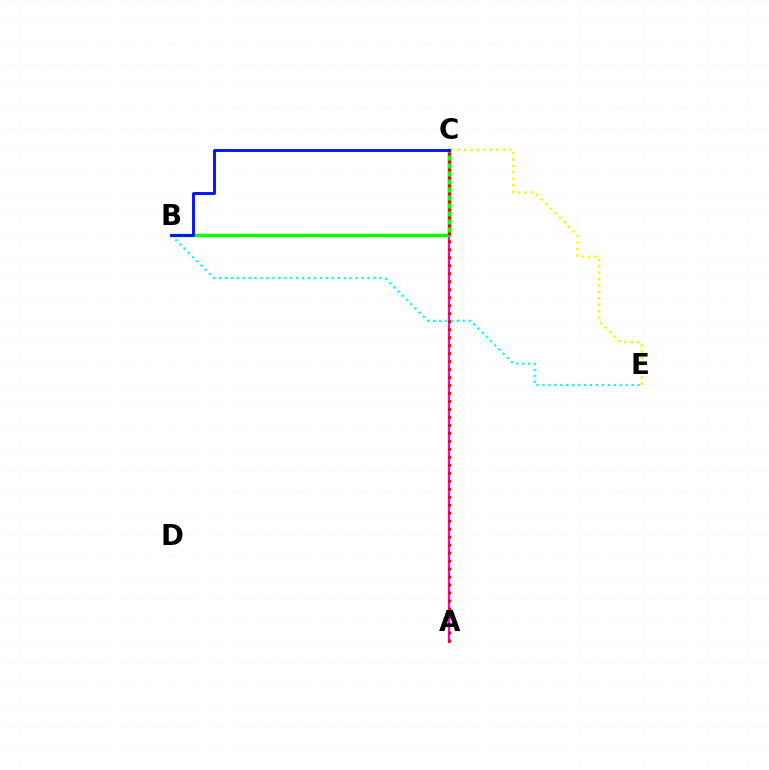{('C', 'E'): [{'color': '#fcf500', 'line_style': 'dotted', 'thickness': 1.75}], ('A', 'C'): [{'color': '#ee00ff', 'line_style': 'solid', 'thickness': 1.61}, {'color': '#ff0000', 'line_style': 'dotted', 'thickness': 2.17}], ('B', 'E'): [{'color': '#00fff6', 'line_style': 'dotted', 'thickness': 1.61}], ('B', 'C'): [{'color': '#08ff00', 'line_style': 'solid', 'thickness': 2.5}, {'color': '#0010ff', 'line_style': 'solid', 'thickness': 2.06}]}